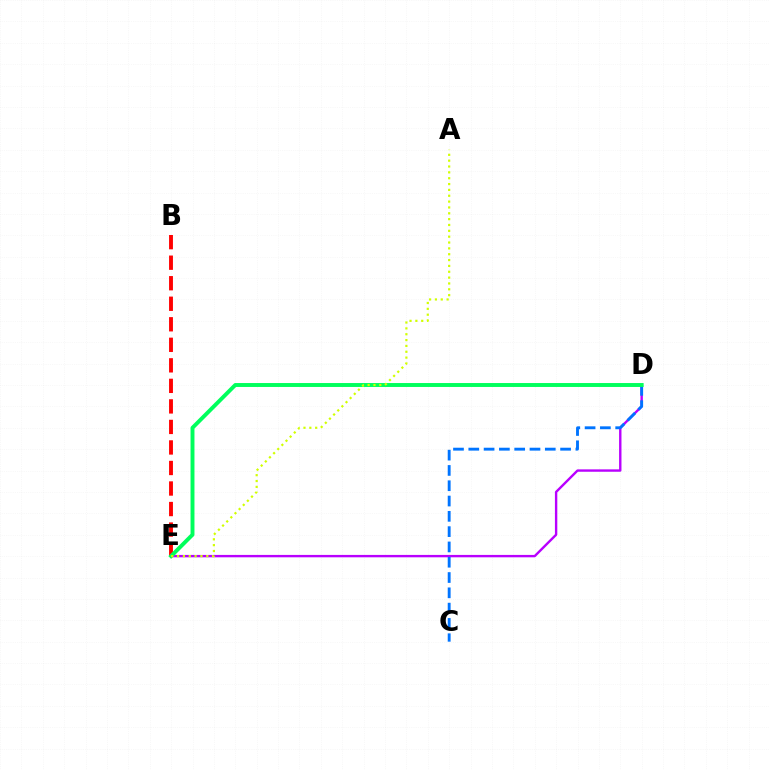{('D', 'E'): [{'color': '#b900ff', 'line_style': 'solid', 'thickness': 1.72}, {'color': '#00ff5c', 'line_style': 'solid', 'thickness': 2.82}], ('B', 'E'): [{'color': '#ff0000', 'line_style': 'dashed', 'thickness': 2.79}], ('C', 'D'): [{'color': '#0074ff', 'line_style': 'dashed', 'thickness': 2.08}], ('A', 'E'): [{'color': '#d1ff00', 'line_style': 'dotted', 'thickness': 1.59}]}